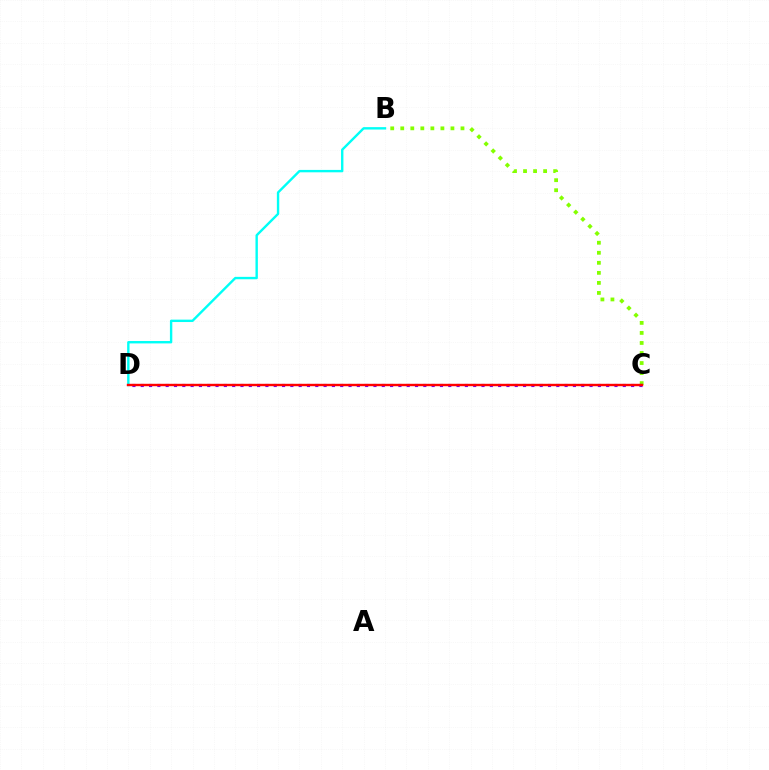{('B', 'D'): [{'color': '#00fff6', 'line_style': 'solid', 'thickness': 1.72}], ('B', 'C'): [{'color': '#84ff00', 'line_style': 'dotted', 'thickness': 2.73}], ('C', 'D'): [{'color': '#7200ff', 'line_style': 'dotted', 'thickness': 2.26}, {'color': '#ff0000', 'line_style': 'solid', 'thickness': 1.73}]}